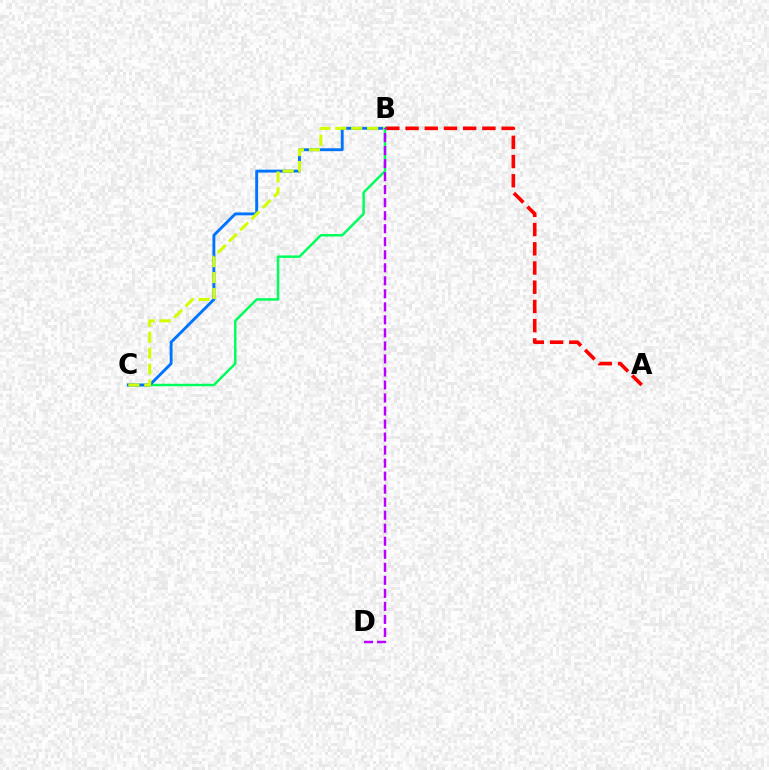{('A', 'B'): [{'color': '#ff0000', 'line_style': 'dashed', 'thickness': 2.61}], ('B', 'C'): [{'color': '#00ff5c', 'line_style': 'solid', 'thickness': 1.79}, {'color': '#0074ff', 'line_style': 'solid', 'thickness': 2.08}, {'color': '#d1ff00', 'line_style': 'dashed', 'thickness': 2.16}], ('B', 'D'): [{'color': '#b900ff', 'line_style': 'dashed', 'thickness': 1.77}]}